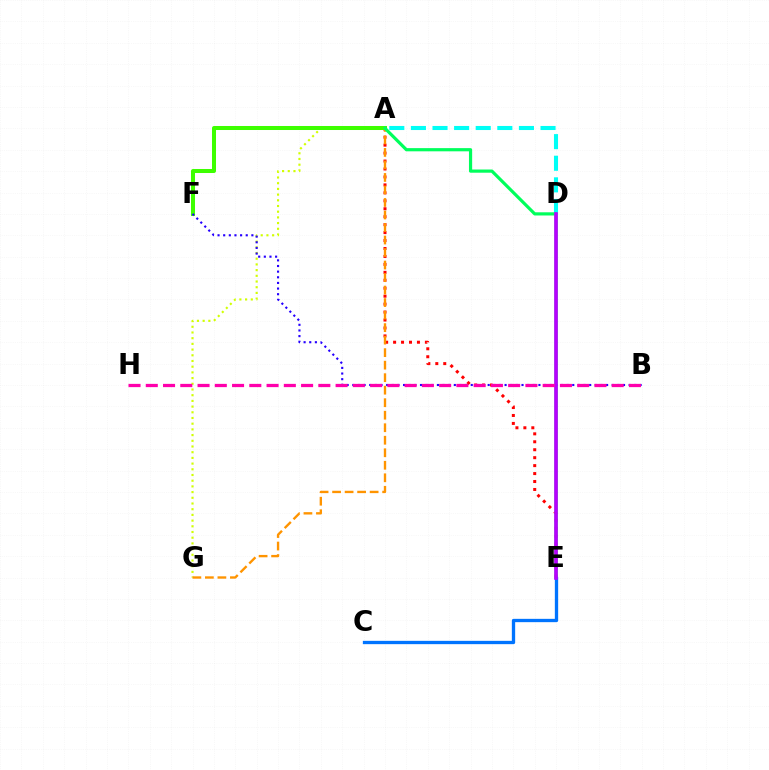{('A', 'D'): [{'color': '#00fff6', 'line_style': 'dashed', 'thickness': 2.94}], ('A', 'E'): [{'color': '#ff0000', 'line_style': 'dotted', 'thickness': 2.16}, {'color': '#00ff5c', 'line_style': 'solid', 'thickness': 2.3}], ('A', 'G'): [{'color': '#d1ff00', 'line_style': 'dotted', 'thickness': 1.55}, {'color': '#ff9400', 'line_style': 'dashed', 'thickness': 1.7}], ('A', 'F'): [{'color': '#3dff00', 'line_style': 'solid', 'thickness': 2.89}], ('B', 'F'): [{'color': '#2500ff', 'line_style': 'dotted', 'thickness': 1.53}], ('C', 'E'): [{'color': '#0074ff', 'line_style': 'solid', 'thickness': 2.39}], ('D', 'E'): [{'color': '#b900ff', 'line_style': 'solid', 'thickness': 2.6}], ('B', 'H'): [{'color': '#ff00ac', 'line_style': 'dashed', 'thickness': 2.34}]}